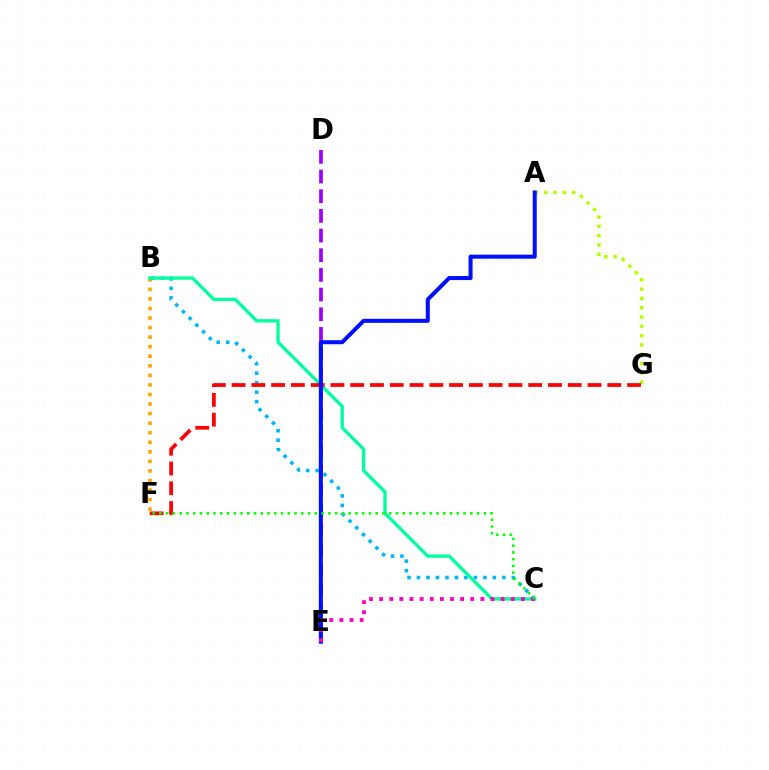{('B', 'C'): [{'color': '#00b5ff', 'line_style': 'dotted', 'thickness': 2.58}, {'color': '#00ff9d', 'line_style': 'solid', 'thickness': 2.39}], ('B', 'F'): [{'color': '#ffa500', 'line_style': 'dotted', 'thickness': 2.6}], ('A', 'G'): [{'color': '#b3ff00', 'line_style': 'dotted', 'thickness': 2.53}], ('F', 'G'): [{'color': '#ff0000', 'line_style': 'dashed', 'thickness': 2.69}], ('D', 'E'): [{'color': '#9b00ff', 'line_style': 'dashed', 'thickness': 2.67}], ('A', 'E'): [{'color': '#0010ff', 'line_style': 'solid', 'thickness': 2.9}], ('C', 'E'): [{'color': '#ff00bd', 'line_style': 'dotted', 'thickness': 2.75}], ('C', 'F'): [{'color': '#08ff00', 'line_style': 'dotted', 'thickness': 1.84}]}